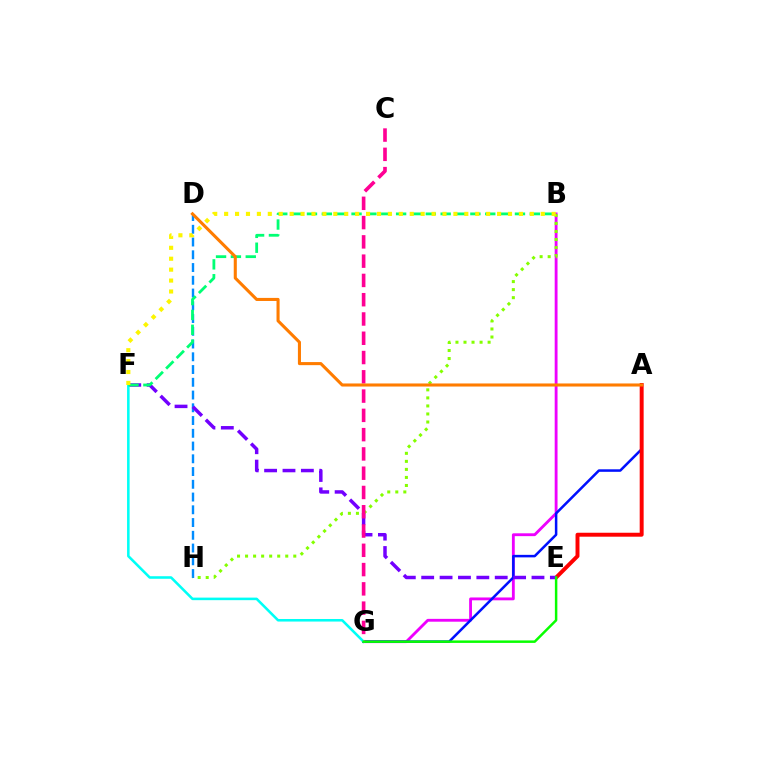{('B', 'G'): [{'color': '#ee00ff', 'line_style': 'solid', 'thickness': 2.04}], ('A', 'G'): [{'color': '#0010ff', 'line_style': 'solid', 'thickness': 1.81}], ('D', 'H'): [{'color': '#008cff', 'line_style': 'dashed', 'thickness': 1.73}], ('A', 'E'): [{'color': '#ff0000', 'line_style': 'solid', 'thickness': 2.84}], ('E', 'F'): [{'color': '#7200ff', 'line_style': 'dashed', 'thickness': 2.5}], ('B', 'H'): [{'color': '#84ff00', 'line_style': 'dotted', 'thickness': 2.18}], ('C', 'G'): [{'color': '#ff0094', 'line_style': 'dashed', 'thickness': 2.62}], ('F', 'G'): [{'color': '#00fff6', 'line_style': 'solid', 'thickness': 1.84}], ('E', 'G'): [{'color': '#08ff00', 'line_style': 'solid', 'thickness': 1.79}], ('B', 'F'): [{'color': '#00ff74', 'line_style': 'dashed', 'thickness': 2.02}, {'color': '#fcf500', 'line_style': 'dotted', 'thickness': 2.97}], ('A', 'D'): [{'color': '#ff7c00', 'line_style': 'solid', 'thickness': 2.21}]}